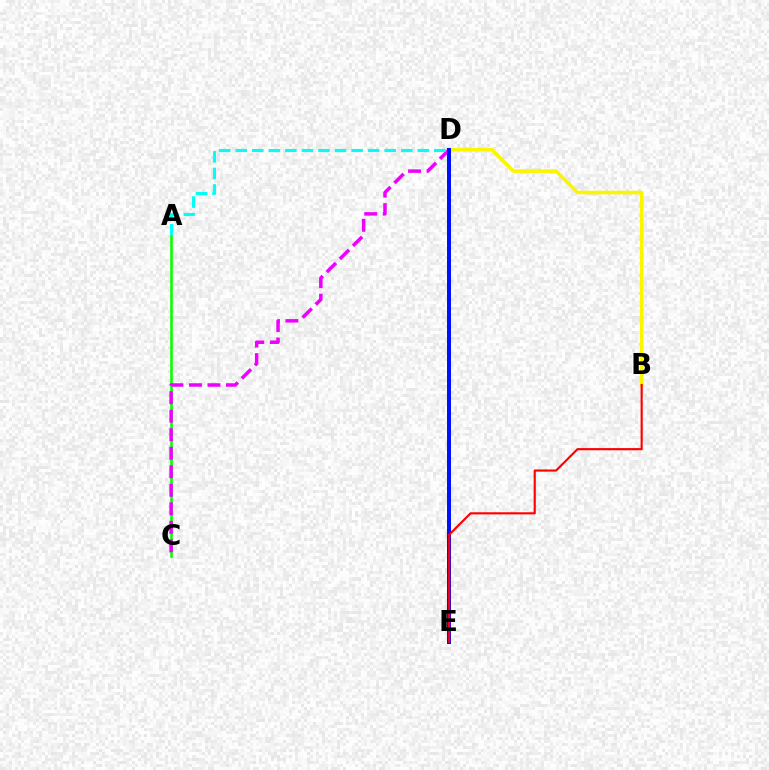{('B', 'D'): [{'color': '#fcf500', 'line_style': 'solid', 'thickness': 2.59}], ('A', 'C'): [{'color': '#08ff00', 'line_style': 'solid', 'thickness': 1.87}], ('C', 'D'): [{'color': '#ee00ff', 'line_style': 'dashed', 'thickness': 2.52}], ('A', 'D'): [{'color': '#00fff6', 'line_style': 'dashed', 'thickness': 2.25}], ('D', 'E'): [{'color': '#0010ff', 'line_style': 'solid', 'thickness': 2.87}], ('B', 'E'): [{'color': '#ff0000', 'line_style': 'solid', 'thickness': 1.54}]}